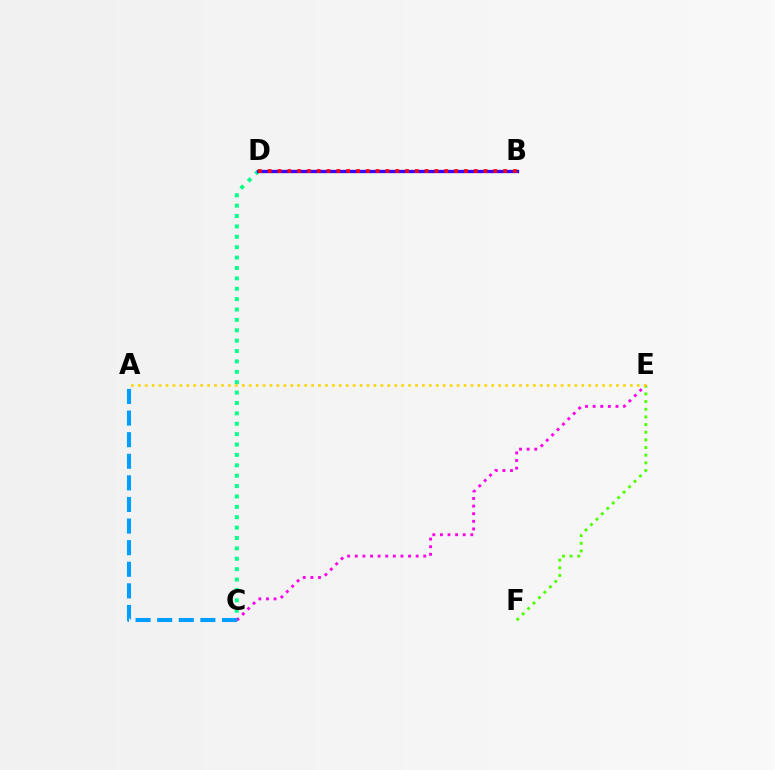{('C', 'D'): [{'color': '#00ff86', 'line_style': 'dotted', 'thickness': 2.82}], ('B', 'D'): [{'color': '#3700ff', 'line_style': 'solid', 'thickness': 2.38}, {'color': '#ff0000', 'line_style': 'dotted', 'thickness': 2.67}], ('E', 'F'): [{'color': '#4fff00', 'line_style': 'dotted', 'thickness': 2.08}], ('C', 'E'): [{'color': '#ff00ed', 'line_style': 'dotted', 'thickness': 2.07}], ('A', 'E'): [{'color': '#ffd500', 'line_style': 'dotted', 'thickness': 1.88}], ('A', 'C'): [{'color': '#009eff', 'line_style': 'dashed', 'thickness': 2.93}]}